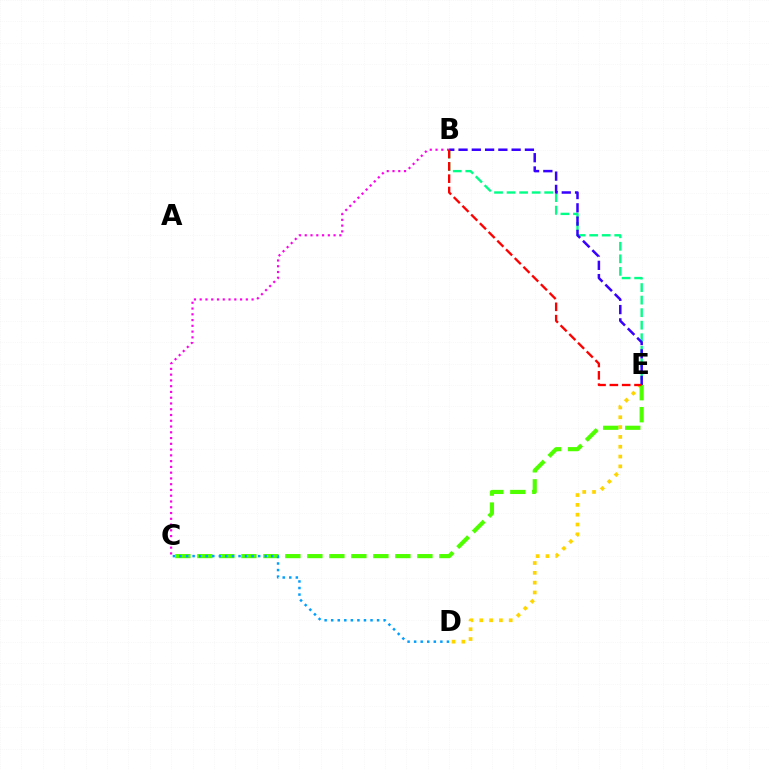{('B', 'C'): [{'color': '#ff00ed', 'line_style': 'dotted', 'thickness': 1.57}], ('D', 'E'): [{'color': '#ffd500', 'line_style': 'dotted', 'thickness': 2.67}], ('C', 'E'): [{'color': '#4fff00', 'line_style': 'dashed', 'thickness': 2.99}], ('C', 'D'): [{'color': '#009eff', 'line_style': 'dotted', 'thickness': 1.78}], ('B', 'E'): [{'color': '#00ff86', 'line_style': 'dashed', 'thickness': 1.7}, {'color': '#3700ff', 'line_style': 'dashed', 'thickness': 1.8}, {'color': '#ff0000', 'line_style': 'dashed', 'thickness': 1.67}]}